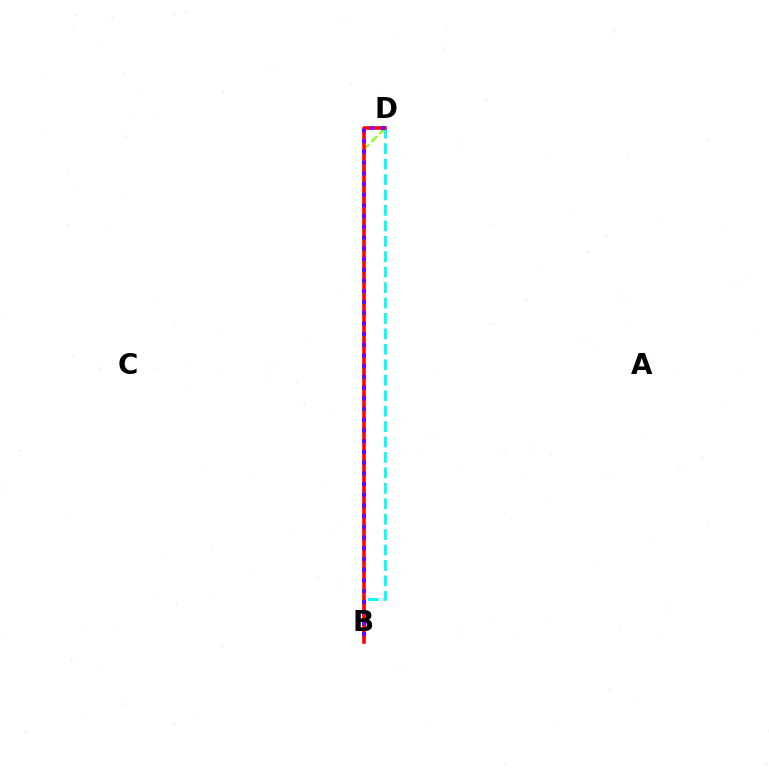{('B', 'D'): [{'color': '#84ff00', 'line_style': 'dashed', 'thickness': 1.52}, {'color': '#00fff6', 'line_style': 'dashed', 'thickness': 2.1}, {'color': '#ff0000', 'line_style': 'solid', 'thickness': 2.55}, {'color': '#7200ff', 'line_style': 'dotted', 'thickness': 2.91}]}